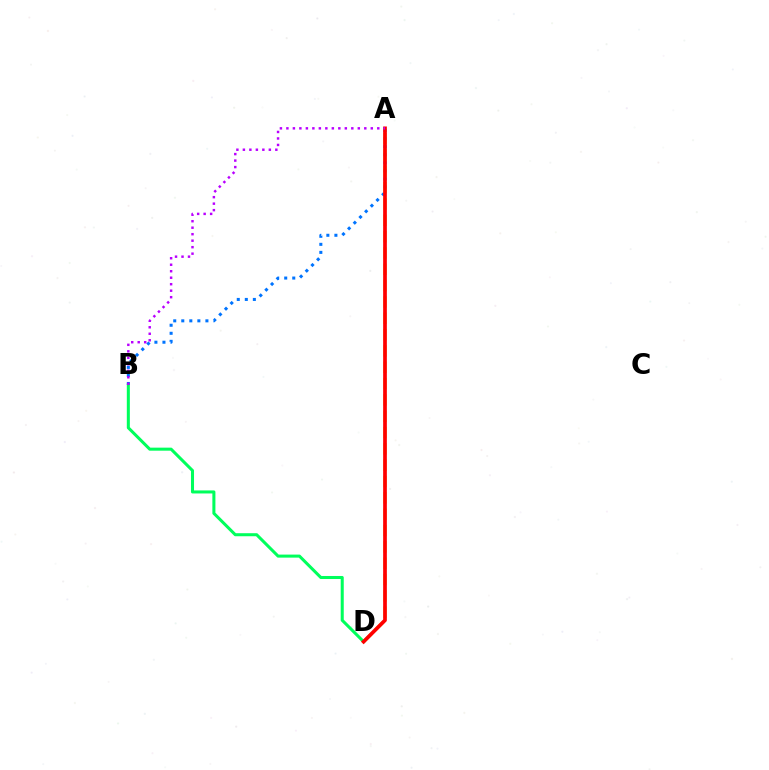{('A', 'B'): [{'color': '#0074ff', 'line_style': 'dotted', 'thickness': 2.19}, {'color': '#b900ff', 'line_style': 'dotted', 'thickness': 1.76}], ('A', 'D'): [{'color': '#d1ff00', 'line_style': 'dashed', 'thickness': 2.22}, {'color': '#ff0000', 'line_style': 'solid', 'thickness': 2.66}], ('B', 'D'): [{'color': '#00ff5c', 'line_style': 'solid', 'thickness': 2.19}]}